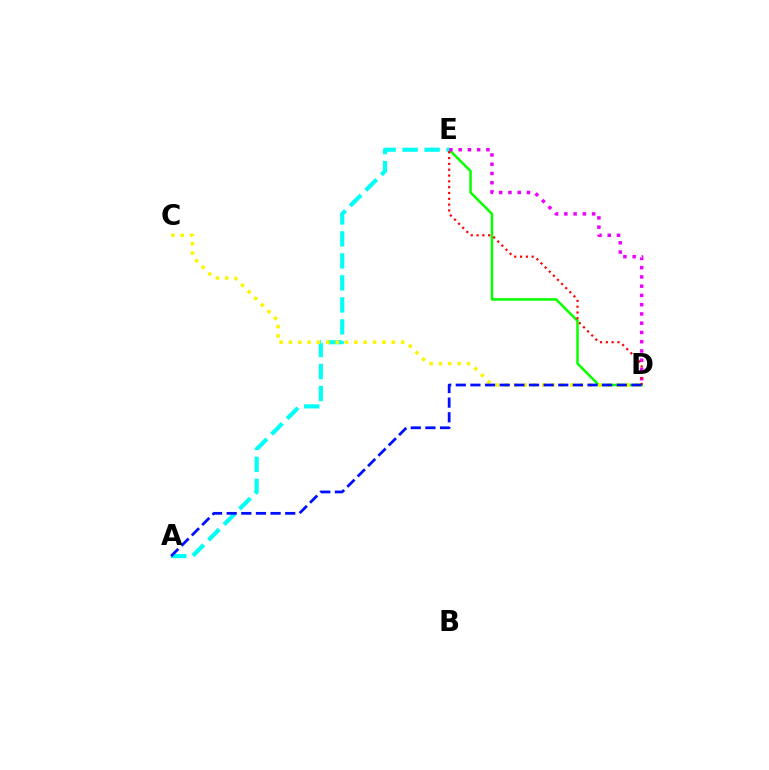{('D', 'E'): [{'color': '#08ff00', 'line_style': 'solid', 'thickness': 1.81}, {'color': '#ee00ff', 'line_style': 'dotted', 'thickness': 2.51}, {'color': '#ff0000', 'line_style': 'dotted', 'thickness': 1.58}], ('A', 'E'): [{'color': '#00fff6', 'line_style': 'dashed', 'thickness': 2.99}], ('C', 'D'): [{'color': '#fcf500', 'line_style': 'dotted', 'thickness': 2.54}], ('A', 'D'): [{'color': '#0010ff', 'line_style': 'dashed', 'thickness': 1.99}]}